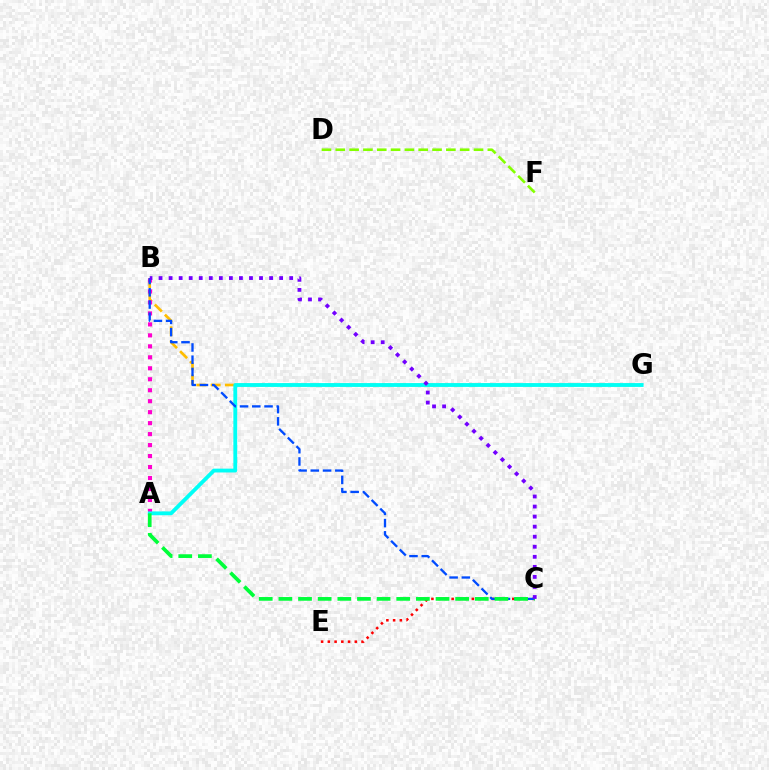{('D', 'F'): [{'color': '#84ff00', 'line_style': 'dashed', 'thickness': 1.88}], ('B', 'G'): [{'color': '#ffbd00', 'line_style': 'dashed', 'thickness': 1.94}], ('A', 'B'): [{'color': '#ff00cf', 'line_style': 'dotted', 'thickness': 2.98}], ('C', 'E'): [{'color': '#ff0000', 'line_style': 'dotted', 'thickness': 1.83}], ('A', 'G'): [{'color': '#00fff6', 'line_style': 'solid', 'thickness': 2.76}], ('B', 'C'): [{'color': '#004bff', 'line_style': 'dashed', 'thickness': 1.66}, {'color': '#7200ff', 'line_style': 'dotted', 'thickness': 2.73}], ('A', 'C'): [{'color': '#00ff39', 'line_style': 'dashed', 'thickness': 2.67}]}